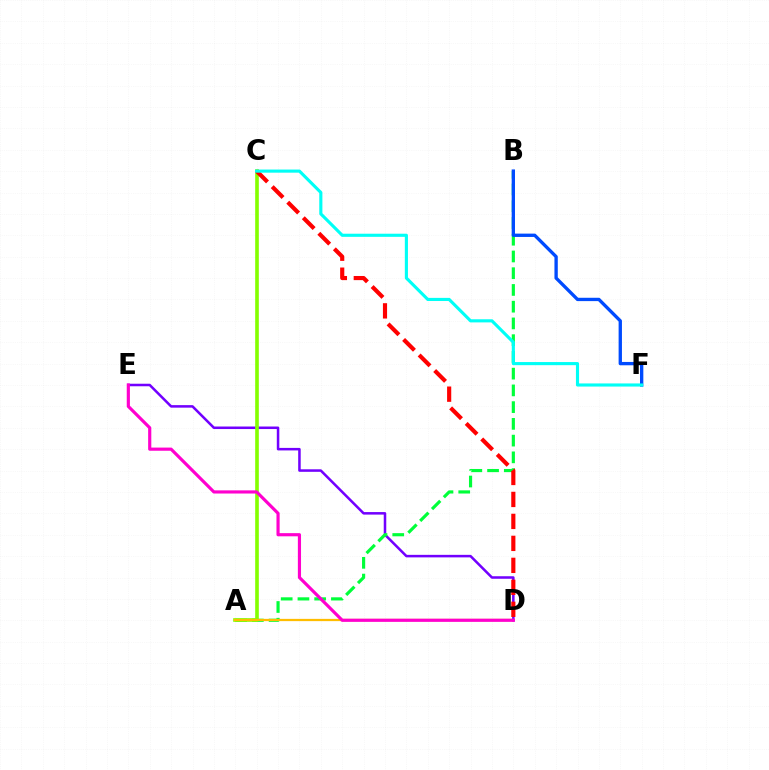{('D', 'E'): [{'color': '#7200ff', 'line_style': 'solid', 'thickness': 1.82}, {'color': '#ff00cf', 'line_style': 'solid', 'thickness': 2.28}], ('A', 'B'): [{'color': '#00ff39', 'line_style': 'dashed', 'thickness': 2.27}], ('B', 'F'): [{'color': '#004bff', 'line_style': 'solid', 'thickness': 2.4}], ('A', 'C'): [{'color': '#84ff00', 'line_style': 'solid', 'thickness': 2.62}], ('C', 'D'): [{'color': '#ff0000', 'line_style': 'dashed', 'thickness': 2.99}], ('A', 'D'): [{'color': '#ffbd00', 'line_style': 'solid', 'thickness': 1.62}], ('C', 'F'): [{'color': '#00fff6', 'line_style': 'solid', 'thickness': 2.25}]}